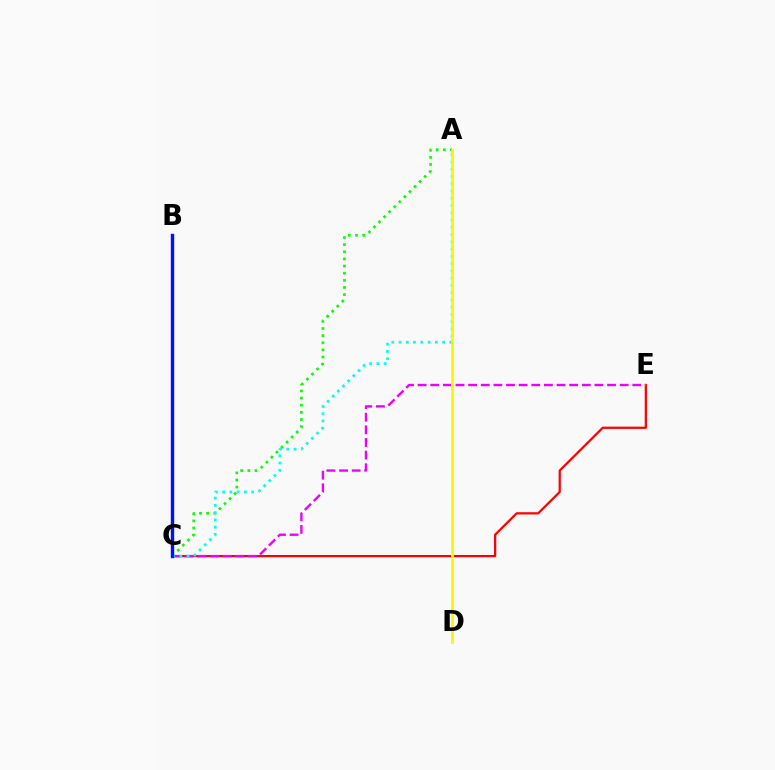{('C', 'E'): [{'color': '#ff0000', 'line_style': 'solid', 'thickness': 1.61}, {'color': '#ee00ff', 'line_style': 'dashed', 'thickness': 1.72}], ('A', 'C'): [{'color': '#08ff00', 'line_style': 'dotted', 'thickness': 1.94}, {'color': '#00fff6', 'line_style': 'dotted', 'thickness': 1.97}], ('B', 'C'): [{'color': '#0010ff', 'line_style': 'solid', 'thickness': 2.44}], ('A', 'D'): [{'color': '#fcf500', 'line_style': 'solid', 'thickness': 1.97}]}